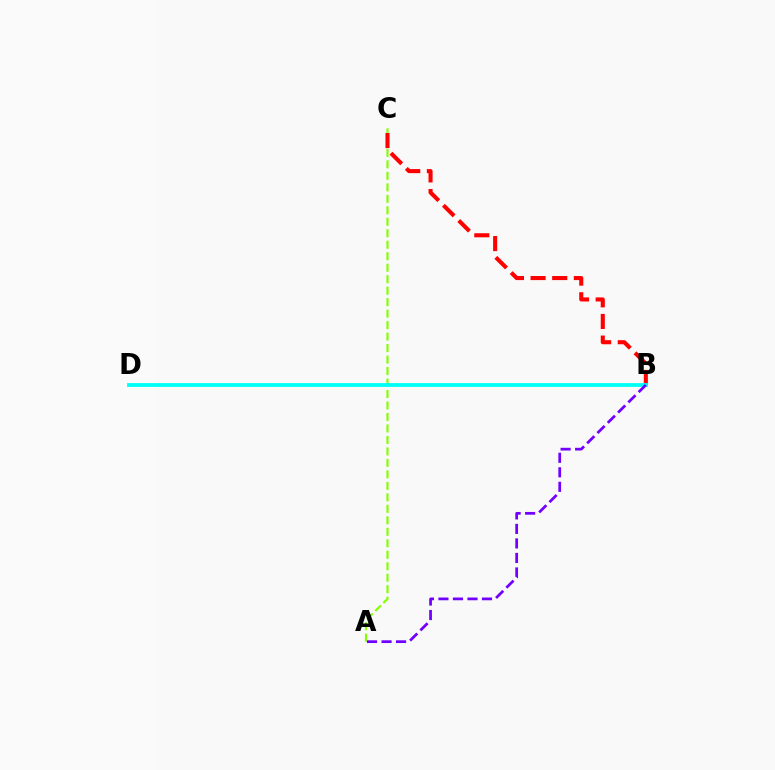{('A', 'C'): [{'color': '#84ff00', 'line_style': 'dashed', 'thickness': 1.56}], ('B', 'C'): [{'color': '#ff0000', 'line_style': 'dashed', 'thickness': 2.94}], ('B', 'D'): [{'color': '#00fff6', 'line_style': 'solid', 'thickness': 2.75}], ('A', 'B'): [{'color': '#7200ff', 'line_style': 'dashed', 'thickness': 1.97}]}